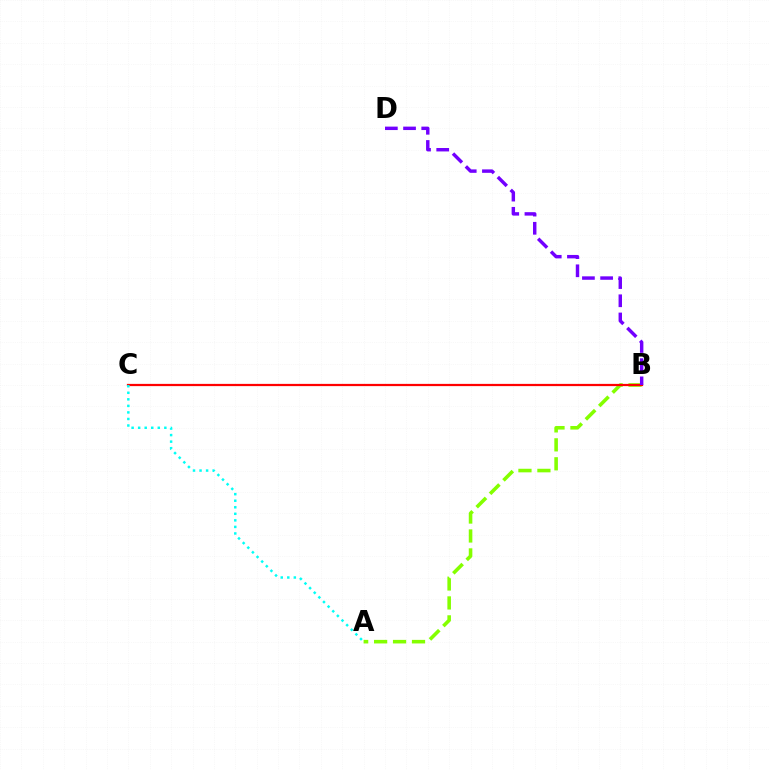{('A', 'B'): [{'color': '#84ff00', 'line_style': 'dashed', 'thickness': 2.57}], ('B', 'C'): [{'color': '#ff0000', 'line_style': 'solid', 'thickness': 1.61}], ('B', 'D'): [{'color': '#7200ff', 'line_style': 'dashed', 'thickness': 2.47}], ('A', 'C'): [{'color': '#00fff6', 'line_style': 'dotted', 'thickness': 1.78}]}